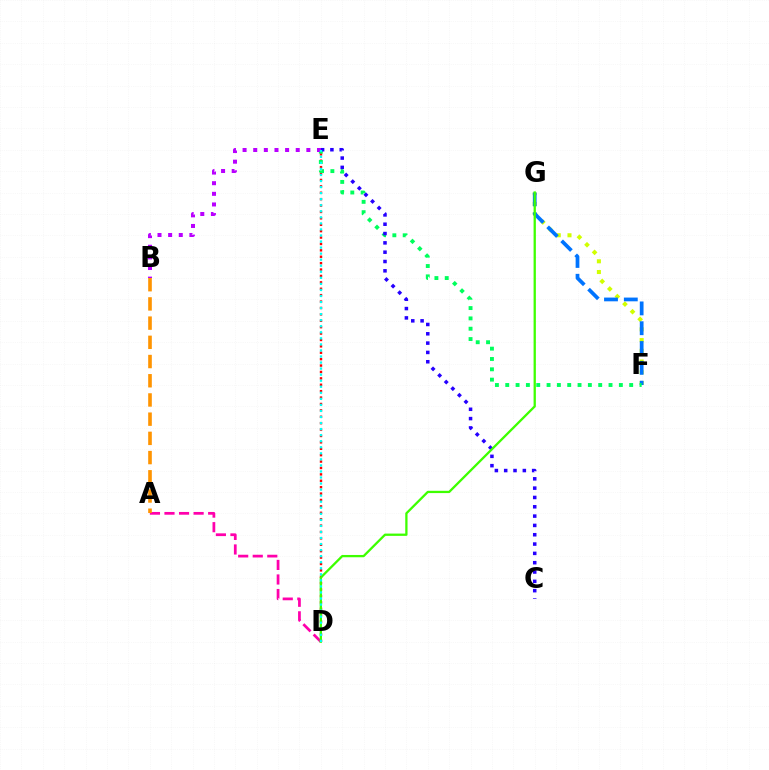{('A', 'D'): [{'color': '#ff00ac', 'line_style': 'dashed', 'thickness': 1.98}], ('D', 'E'): [{'color': '#ff0000', 'line_style': 'dotted', 'thickness': 1.74}, {'color': '#00fff6', 'line_style': 'dotted', 'thickness': 1.64}], ('F', 'G'): [{'color': '#d1ff00', 'line_style': 'dotted', 'thickness': 2.91}, {'color': '#0074ff', 'line_style': 'dashed', 'thickness': 2.69}], ('E', 'F'): [{'color': '#00ff5c', 'line_style': 'dotted', 'thickness': 2.81}], ('C', 'E'): [{'color': '#2500ff', 'line_style': 'dotted', 'thickness': 2.53}], ('B', 'E'): [{'color': '#b900ff', 'line_style': 'dotted', 'thickness': 2.89}], ('A', 'B'): [{'color': '#ff9400', 'line_style': 'dashed', 'thickness': 2.61}], ('D', 'G'): [{'color': '#3dff00', 'line_style': 'solid', 'thickness': 1.65}]}